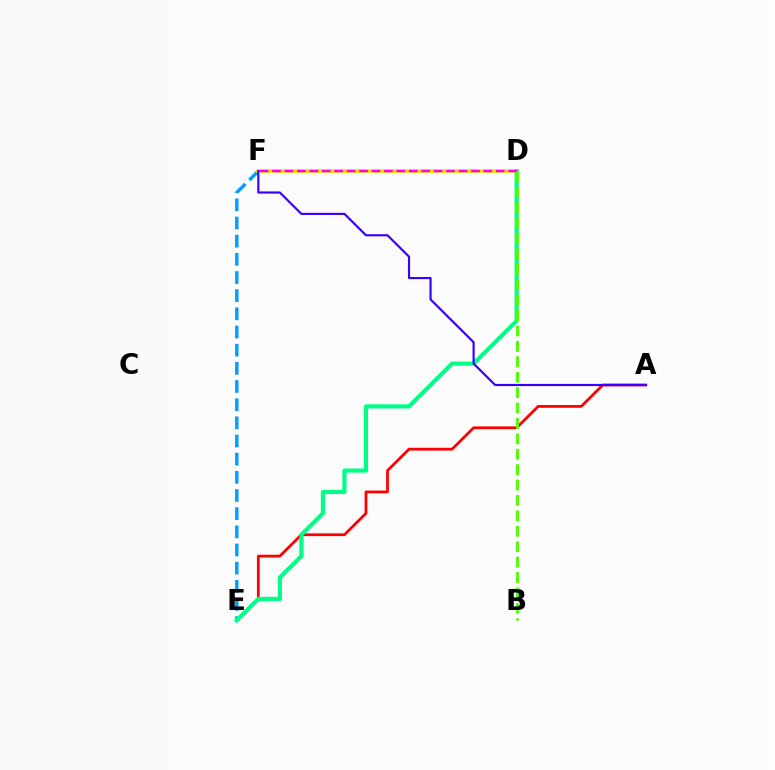{('E', 'F'): [{'color': '#009eff', 'line_style': 'dashed', 'thickness': 2.47}], ('D', 'F'): [{'color': '#ffd500', 'line_style': 'solid', 'thickness': 2.62}, {'color': '#ff00ed', 'line_style': 'dashed', 'thickness': 1.69}], ('A', 'E'): [{'color': '#ff0000', 'line_style': 'solid', 'thickness': 2.0}], ('D', 'E'): [{'color': '#00ff86', 'line_style': 'solid', 'thickness': 3.0}], ('B', 'D'): [{'color': '#4fff00', 'line_style': 'dashed', 'thickness': 2.09}], ('A', 'F'): [{'color': '#3700ff', 'line_style': 'solid', 'thickness': 1.55}]}